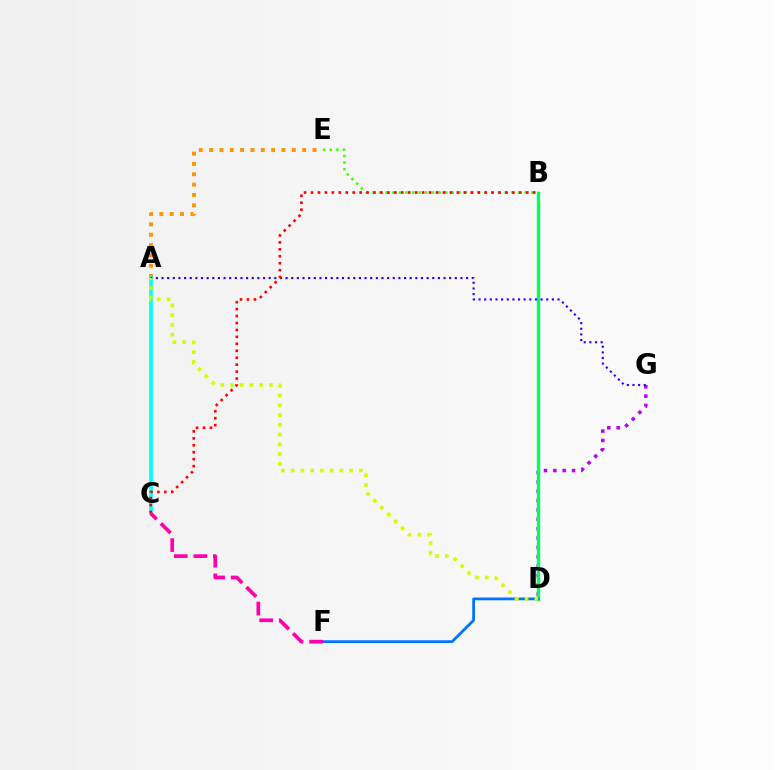{('A', 'E'): [{'color': '#ff9400', 'line_style': 'dotted', 'thickness': 2.81}], ('D', 'G'): [{'color': '#b900ff', 'line_style': 'dotted', 'thickness': 2.54}], ('B', 'E'): [{'color': '#3dff00', 'line_style': 'dotted', 'thickness': 1.8}], ('B', 'D'): [{'color': '#00ff5c', 'line_style': 'solid', 'thickness': 2.44}], ('D', 'F'): [{'color': '#0074ff', 'line_style': 'solid', 'thickness': 2.0}], ('A', 'C'): [{'color': '#00fff6', 'line_style': 'solid', 'thickness': 2.62}], ('A', 'G'): [{'color': '#2500ff', 'line_style': 'dotted', 'thickness': 1.53}], ('A', 'D'): [{'color': '#d1ff00', 'line_style': 'dotted', 'thickness': 2.65}], ('B', 'C'): [{'color': '#ff0000', 'line_style': 'dotted', 'thickness': 1.89}], ('C', 'F'): [{'color': '#ff00ac', 'line_style': 'dashed', 'thickness': 2.66}]}